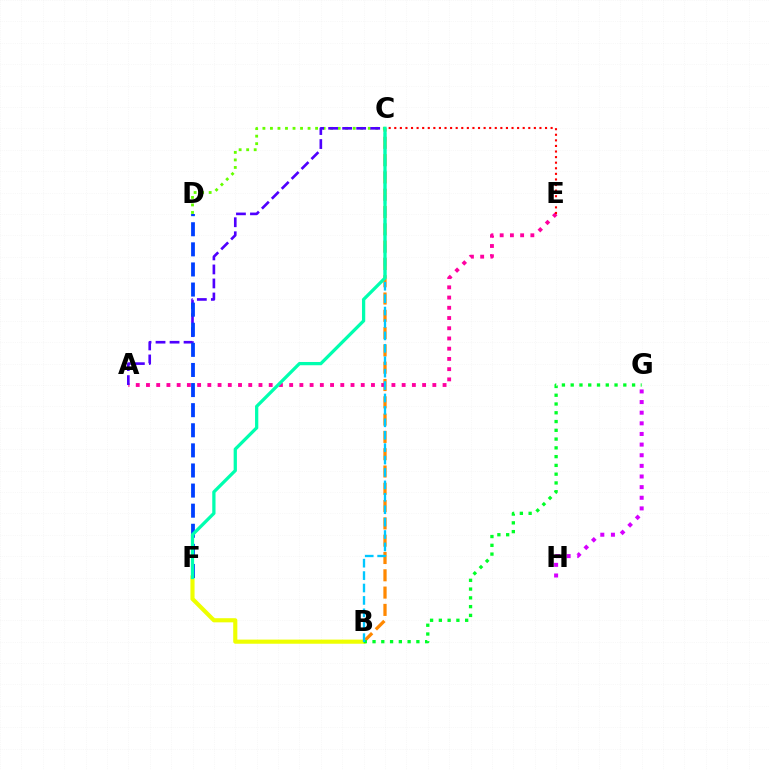{('B', 'C'): [{'color': '#ff8800', 'line_style': 'dashed', 'thickness': 2.35}, {'color': '#00c7ff', 'line_style': 'dashed', 'thickness': 1.69}], ('B', 'F'): [{'color': '#eeff00', 'line_style': 'solid', 'thickness': 2.98}], ('A', 'E'): [{'color': '#ff00a0', 'line_style': 'dotted', 'thickness': 2.78}], ('C', 'D'): [{'color': '#66ff00', 'line_style': 'dotted', 'thickness': 2.05}], ('A', 'C'): [{'color': '#4f00ff', 'line_style': 'dashed', 'thickness': 1.9}], ('G', 'H'): [{'color': '#d600ff', 'line_style': 'dotted', 'thickness': 2.89}], ('B', 'G'): [{'color': '#00ff27', 'line_style': 'dotted', 'thickness': 2.38}], ('D', 'F'): [{'color': '#003fff', 'line_style': 'dashed', 'thickness': 2.73}], ('C', 'E'): [{'color': '#ff0000', 'line_style': 'dotted', 'thickness': 1.52}], ('C', 'F'): [{'color': '#00ffaf', 'line_style': 'solid', 'thickness': 2.35}]}